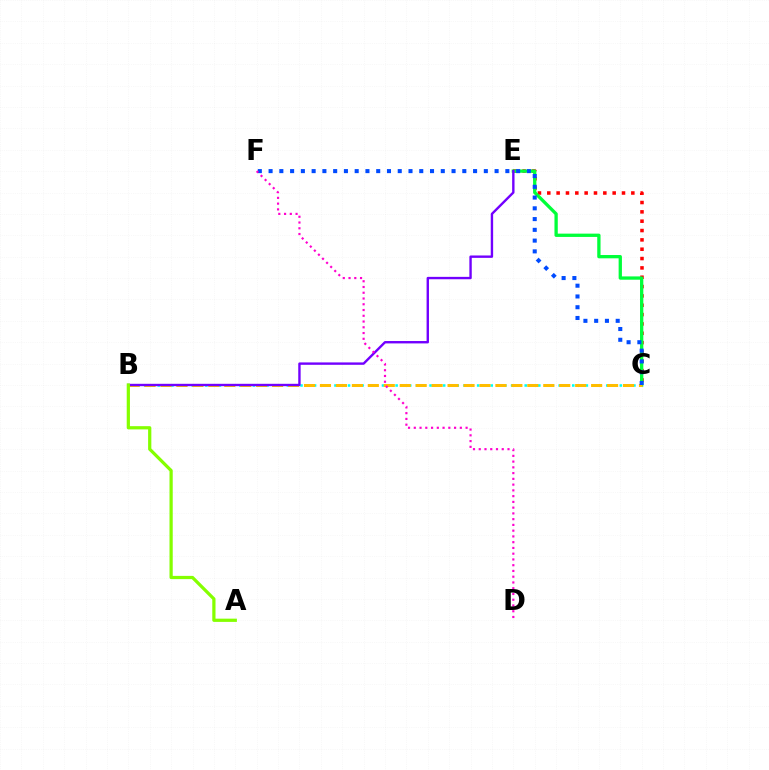{('B', 'C'): [{'color': '#00fff6', 'line_style': 'dotted', 'thickness': 1.85}, {'color': '#ffbd00', 'line_style': 'dashed', 'thickness': 2.17}], ('C', 'E'): [{'color': '#ff0000', 'line_style': 'dotted', 'thickness': 2.54}, {'color': '#00ff39', 'line_style': 'solid', 'thickness': 2.37}], ('C', 'F'): [{'color': '#004bff', 'line_style': 'dotted', 'thickness': 2.92}], ('B', 'E'): [{'color': '#7200ff', 'line_style': 'solid', 'thickness': 1.72}], ('D', 'F'): [{'color': '#ff00cf', 'line_style': 'dotted', 'thickness': 1.56}], ('A', 'B'): [{'color': '#84ff00', 'line_style': 'solid', 'thickness': 2.33}]}